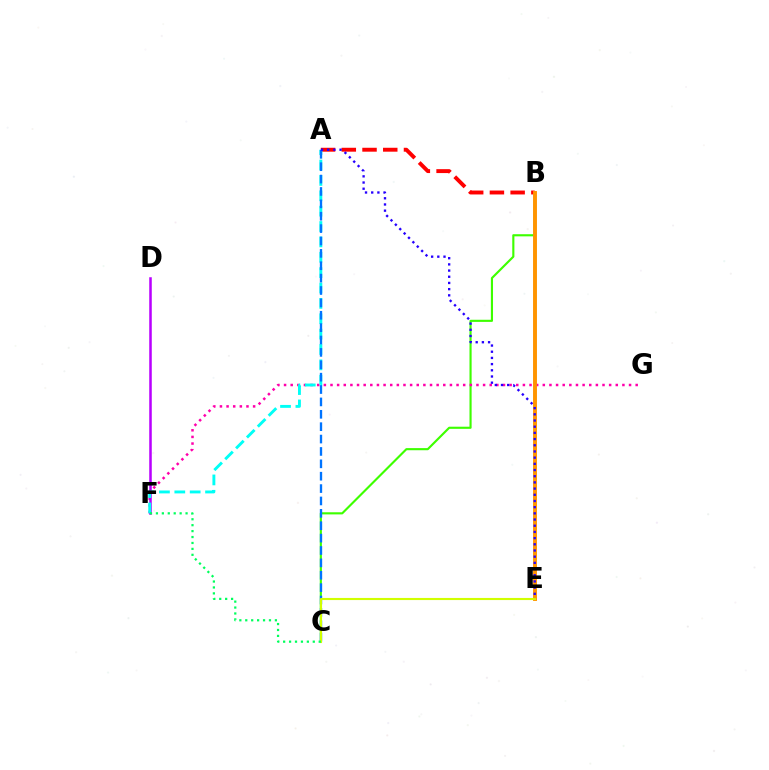{('B', 'C'): [{'color': '#3dff00', 'line_style': 'solid', 'thickness': 1.54}], ('A', 'B'): [{'color': '#ff0000', 'line_style': 'dashed', 'thickness': 2.82}], ('F', 'G'): [{'color': '#ff00ac', 'line_style': 'dotted', 'thickness': 1.8}], ('D', 'F'): [{'color': '#b900ff', 'line_style': 'solid', 'thickness': 1.82}], ('A', 'F'): [{'color': '#00fff6', 'line_style': 'dashed', 'thickness': 2.09}], ('B', 'E'): [{'color': '#ff9400', 'line_style': 'solid', 'thickness': 2.82}], ('A', 'C'): [{'color': '#0074ff', 'line_style': 'dashed', 'thickness': 1.68}], ('C', 'E'): [{'color': '#d1ff00', 'line_style': 'solid', 'thickness': 1.53}], ('C', 'F'): [{'color': '#00ff5c', 'line_style': 'dotted', 'thickness': 1.61}], ('A', 'E'): [{'color': '#2500ff', 'line_style': 'dotted', 'thickness': 1.68}]}